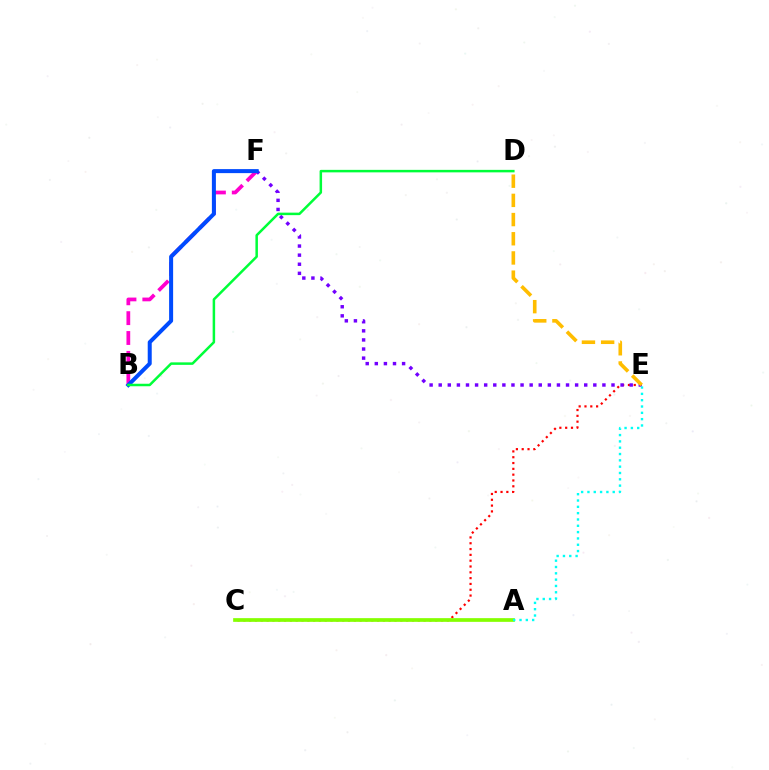{('C', 'E'): [{'color': '#ff0000', 'line_style': 'dotted', 'thickness': 1.58}], ('E', 'F'): [{'color': '#7200ff', 'line_style': 'dotted', 'thickness': 2.47}], ('B', 'F'): [{'color': '#ff00cf', 'line_style': 'dashed', 'thickness': 2.7}, {'color': '#004bff', 'line_style': 'solid', 'thickness': 2.89}], ('A', 'C'): [{'color': '#84ff00', 'line_style': 'solid', 'thickness': 2.67}], ('B', 'D'): [{'color': '#00ff39', 'line_style': 'solid', 'thickness': 1.8}], ('D', 'E'): [{'color': '#ffbd00', 'line_style': 'dashed', 'thickness': 2.61}], ('A', 'E'): [{'color': '#00fff6', 'line_style': 'dotted', 'thickness': 1.72}]}